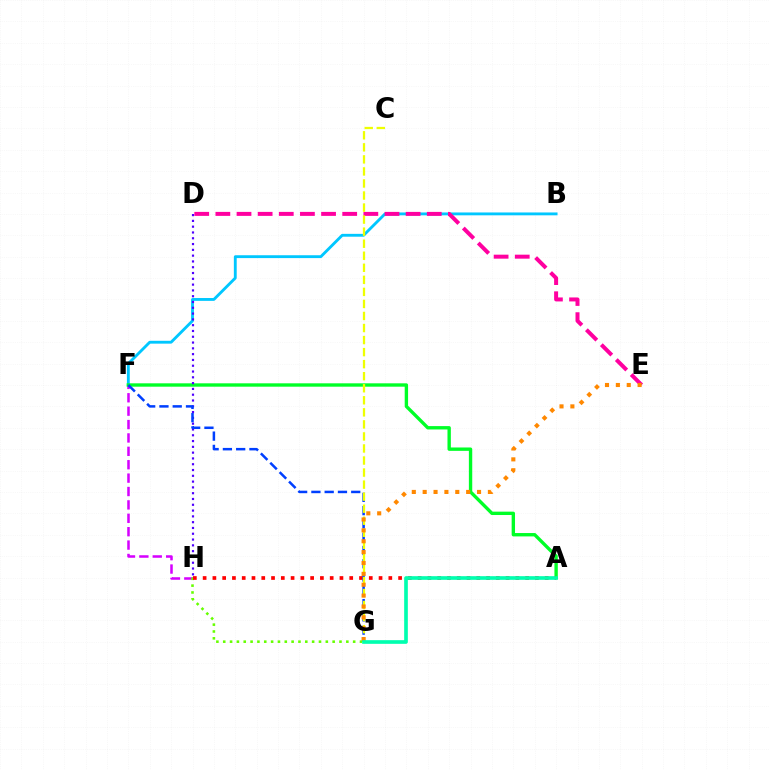{('F', 'H'): [{'color': '#d600ff', 'line_style': 'dashed', 'thickness': 1.82}], ('B', 'F'): [{'color': '#00c7ff', 'line_style': 'solid', 'thickness': 2.05}], ('A', 'F'): [{'color': '#00ff27', 'line_style': 'solid', 'thickness': 2.43}], ('D', 'H'): [{'color': '#4f00ff', 'line_style': 'dotted', 'thickness': 1.57}], ('G', 'H'): [{'color': '#66ff00', 'line_style': 'dotted', 'thickness': 1.86}], ('A', 'H'): [{'color': '#ff0000', 'line_style': 'dotted', 'thickness': 2.66}], ('D', 'E'): [{'color': '#ff00a0', 'line_style': 'dashed', 'thickness': 2.87}], ('F', 'G'): [{'color': '#003fff', 'line_style': 'dashed', 'thickness': 1.8}], ('C', 'G'): [{'color': '#eeff00', 'line_style': 'dashed', 'thickness': 1.64}], ('E', 'G'): [{'color': '#ff8800', 'line_style': 'dotted', 'thickness': 2.95}], ('A', 'G'): [{'color': '#00ffaf', 'line_style': 'solid', 'thickness': 2.64}]}